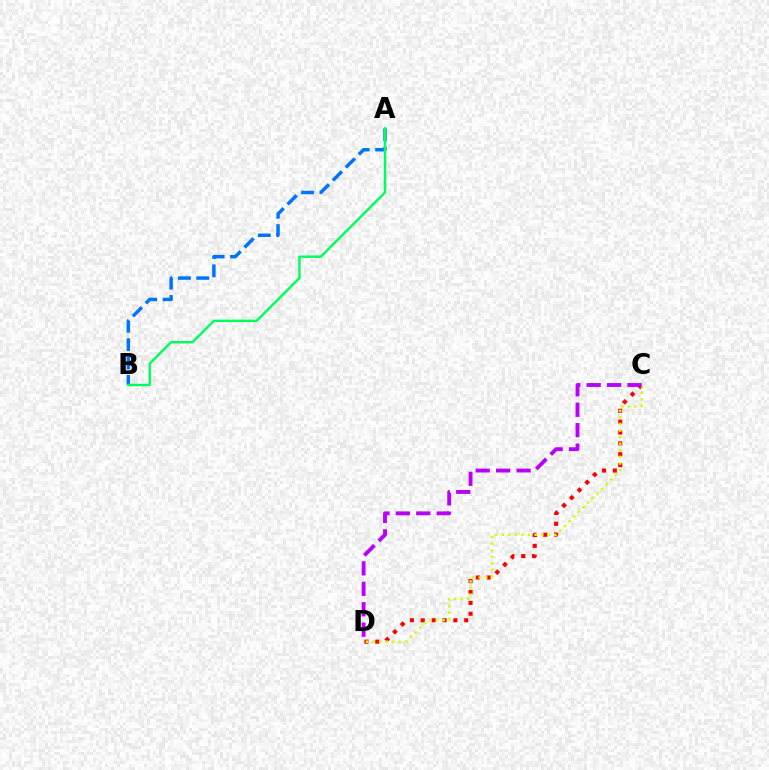{('C', 'D'): [{'color': '#ff0000', 'line_style': 'dotted', 'thickness': 2.95}, {'color': '#d1ff00', 'line_style': 'dotted', 'thickness': 1.79}, {'color': '#b900ff', 'line_style': 'dashed', 'thickness': 2.78}], ('A', 'B'): [{'color': '#0074ff', 'line_style': 'dashed', 'thickness': 2.49}, {'color': '#00ff5c', 'line_style': 'solid', 'thickness': 1.76}]}